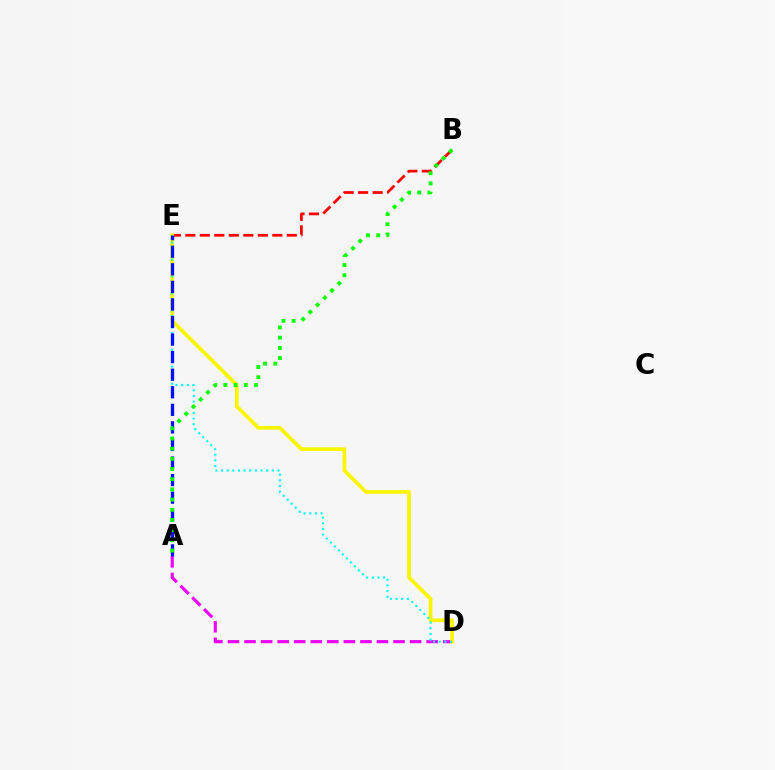{('B', 'E'): [{'color': '#ff0000', 'line_style': 'dashed', 'thickness': 1.97}], ('A', 'D'): [{'color': '#ee00ff', 'line_style': 'dashed', 'thickness': 2.25}], ('D', 'E'): [{'color': '#fcf500', 'line_style': 'solid', 'thickness': 2.68}, {'color': '#00fff6', 'line_style': 'dotted', 'thickness': 1.53}], ('A', 'E'): [{'color': '#0010ff', 'line_style': 'dashed', 'thickness': 2.39}], ('A', 'B'): [{'color': '#08ff00', 'line_style': 'dotted', 'thickness': 2.77}]}